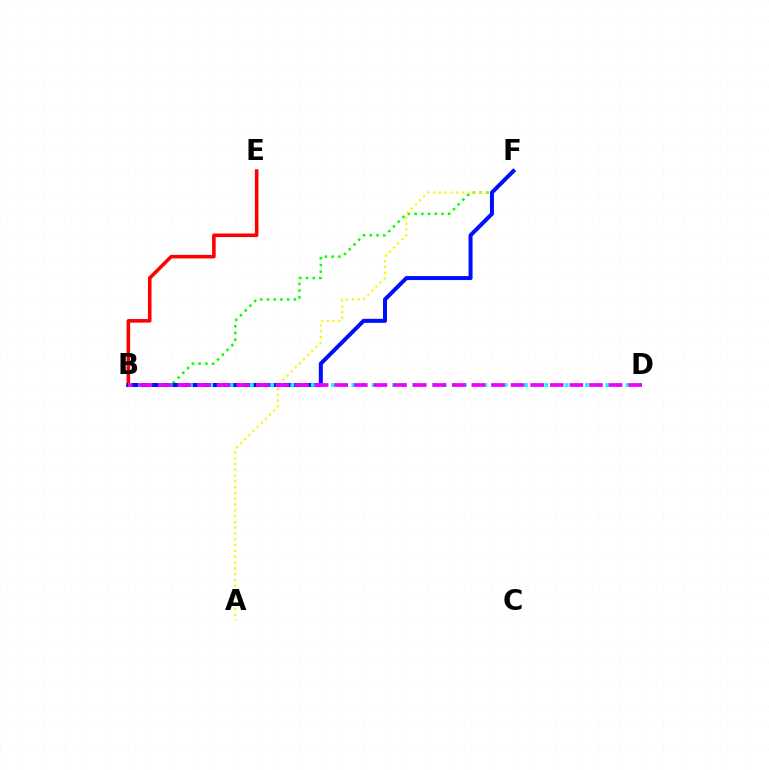{('B', 'F'): [{'color': '#08ff00', 'line_style': 'dotted', 'thickness': 1.82}, {'color': '#0010ff', 'line_style': 'solid', 'thickness': 2.89}], ('A', 'F'): [{'color': '#fcf500', 'line_style': 'dotted', 'thickness': 1.58}], ('B', 'E'): [{'color': '#ff0000', 'line_style': 'solid', 'thickness': 2.57}], ('B', 'D'): [{'color': '#00fff6', 'line_style': 'dotted', 'thickness': 2.76}, {'color': '#ee00ff', 'line_style': 'dashed', 'thickness': 2.66}]}